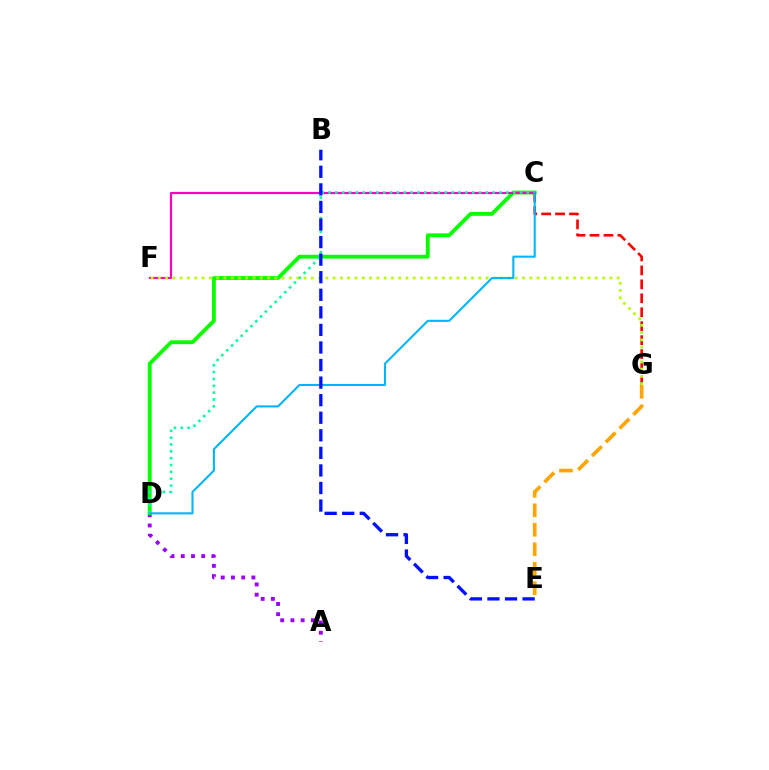{('A', 'D'): [{'color': '#9b00ff', 'line_style': 'dotted', 'thickness': 2.78}], ('C', 'D'): [{'color': '#08ff00', 'line_style': 'solid', 'thickness': 2.77}, {'color': '#00ff9d', 'line_style': 'dotted', 'thickness': 1.86}, {'color': '#00b5ff', 'line_style': 'solid', 'thickness': 1.5}], ('C', 'G'): [{'color': '#ff0000', 'line_style': 'dashed', 'thickness': 1.9}], ('C', 'F'): [{'color': '#ff00bd', 'line_style': 'solid', 'thickness': 1.57}], ('F', 'G'): [{'color': '#b3ff00', 'line_style': 'dotted', 'thickness': 1.98}], ('B', 'E'): [{'color': '#0010ff', 'line_style': 'dashed', 'thickness': 2.39}], ('E', 'G'): [{'color': '#ffa500', 'line_style': 'dashed', 'thickness': 2.65}]}